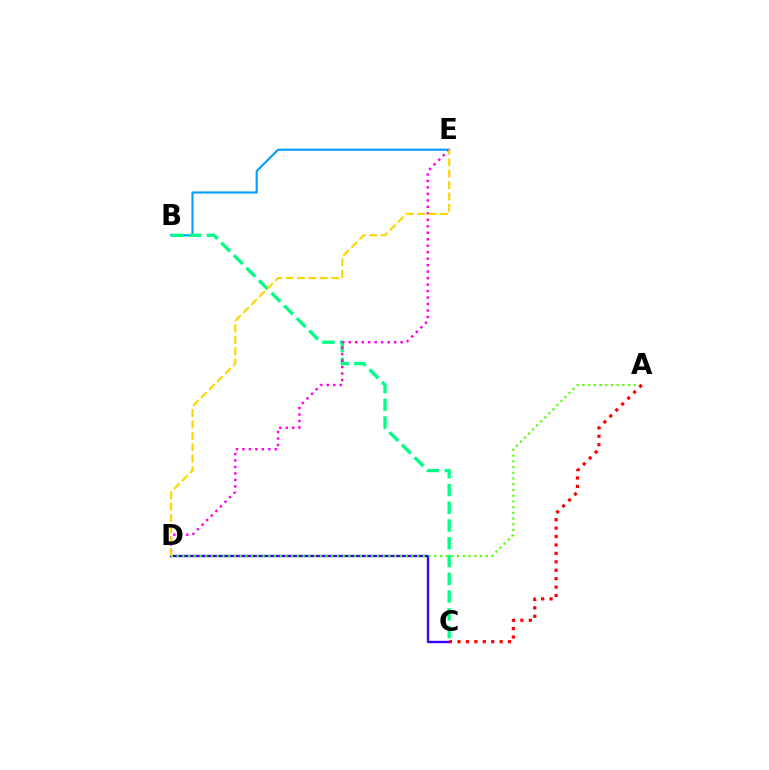{('B', 'E'): [{'color': '#009eff', 'line_style': 'solid', 'thickness': 1.53}], ('C', 'D'): [{'color': '#3700ff', 'line_style': 'solid', 'thickness': 1.7}], ('B', 'C'): [{'color': '#00ff86', 'line_style': 'dashed', 'thickness': 2.41}], ('A', 'D'): [{'color': '#4fff00', 'line_style': 'dotted', 'thickness': 1.56}], ('D', 'E'): [{'color': '#ff00ed', 'line_style': 'dotted', 'thickness': 1.76}, {'color': '#ffd500', 'line_style': 'dashed', 'thickness': 1.55}], ('A', 'C'): [{'color': '#ff0000', 'line_style': 'dotted', 'thickness': 2.29}]}